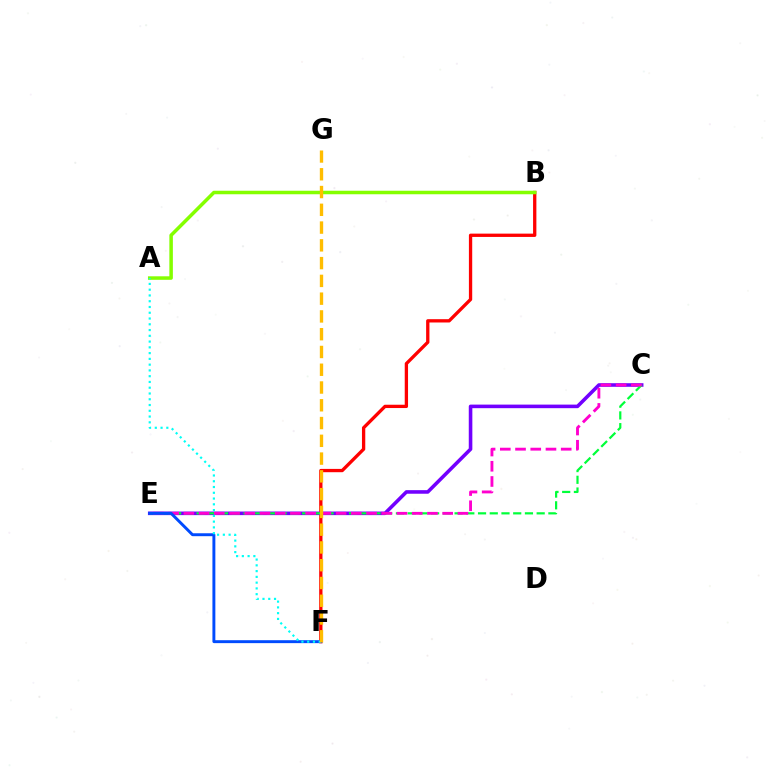{('B', 'F'): [{'color': '#ff0000', 'line_style': 'solid', 'thickness': 2.38}], ('C', 'E'): [{'color': '#7200ff', 'line_style': 'solid', 'thickness': 2.58}, {'color': '#00ff39', 'line_style': 'dashed', 'thickness': 1.59}, {'color': '#ff00cf', 'line_style': 'dashed', 'thickness': 2.07}], ('A', 'B'): [{'color': '#84ff00', 'line_style': 'solid', 'thickness': 2.53}], ('E', 'F'): [{'color': '#004bff', 'line_style': 'solid', 'thickness': 2.11}], ('A', 'F'): [{'color': '#00fff6', 'line_style': 'dotted', 'thickness': 1.57}], ('F', 'G'): [{'color': '#ffbd00', 'line_style': 'dashed', 'thickness': 2.41}]}